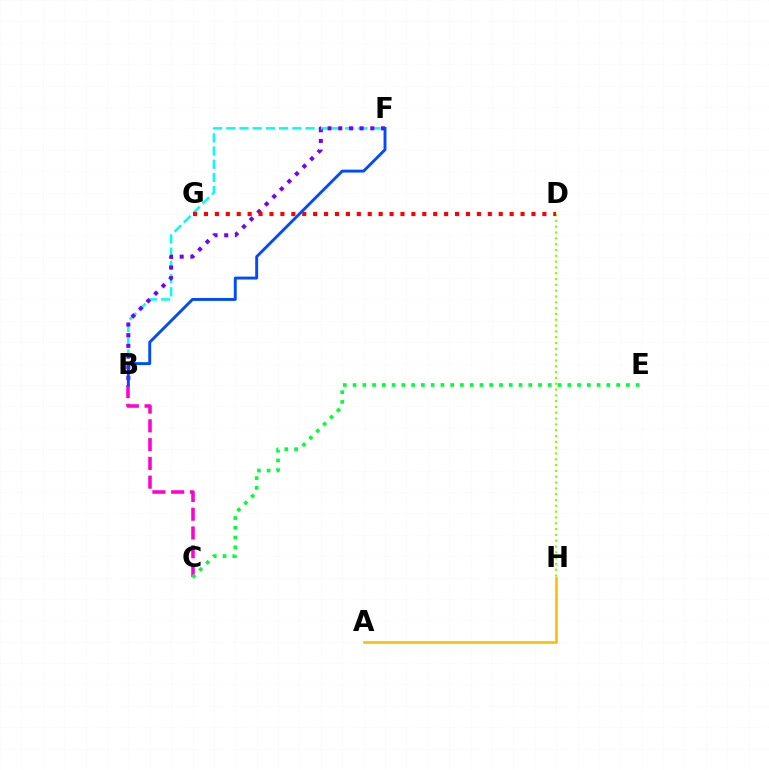{('B', 'C'): [{'color': '#ff00cf', 'line_style': 'dashed', 'thickness': 2.55}], ('B', 'F'): [{'color': '#00fff6', 'line_style': 'dashed', 'thickness': 1.79}, {'color': '#7200ff', 'line_style': 'dotted', 'thickness': 2.9}, {'color': '#004bff', 'line_style': 'solid', 'thickness': 2.09}], ('D', 'H'): [{'color': '#84ff00', 'line_style': 'dotted', 'thickness': 1.58}], ('D', 'G'): [{'color': '#ff0000', 'line_style': 'dotted', 'thickness': 2.97}], ('A', 'H'): [{'color': '#ffbd00', 'line_style': 'solid', 'thickness': 1.88}], ('C', 'E'): [{'color': '#00ff39', 'line_style': 'dotted', 'thickness': 2.65}]}